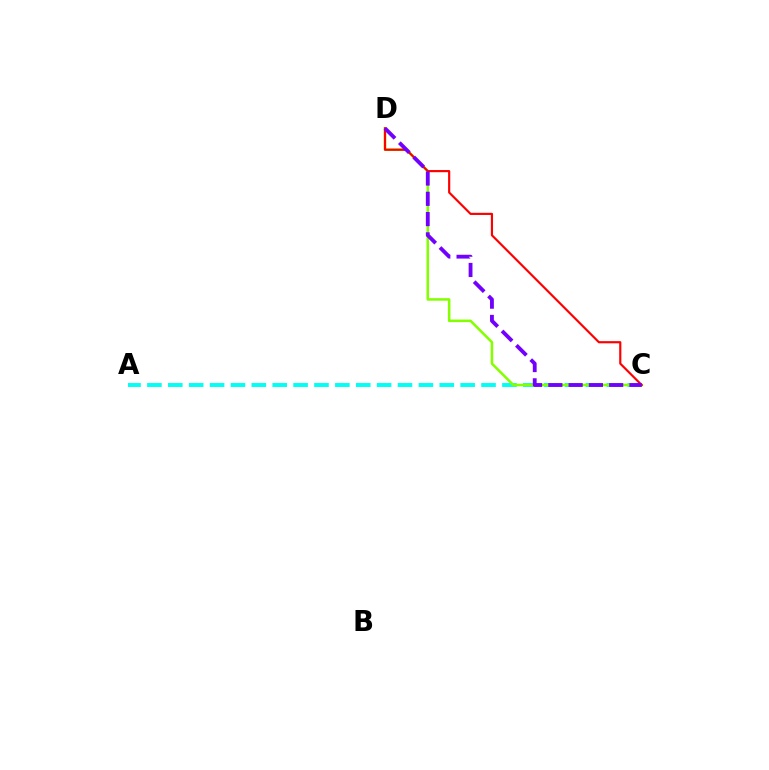{('A', 'C'): [{'color': '#00fff6', 'line_style': 'dashed', 'thickness': 2.84}], ('C', 'D'): [{'color': '#84ff00', 'line_style': 'solid', 'thickness': 1.83}, {'color': '#ff0000', 'line_style': 'solid', 'thickness': 1.56}, {'color': '#7200ff', 'line_style': 'dashed', 'thickness': 2.75}]}